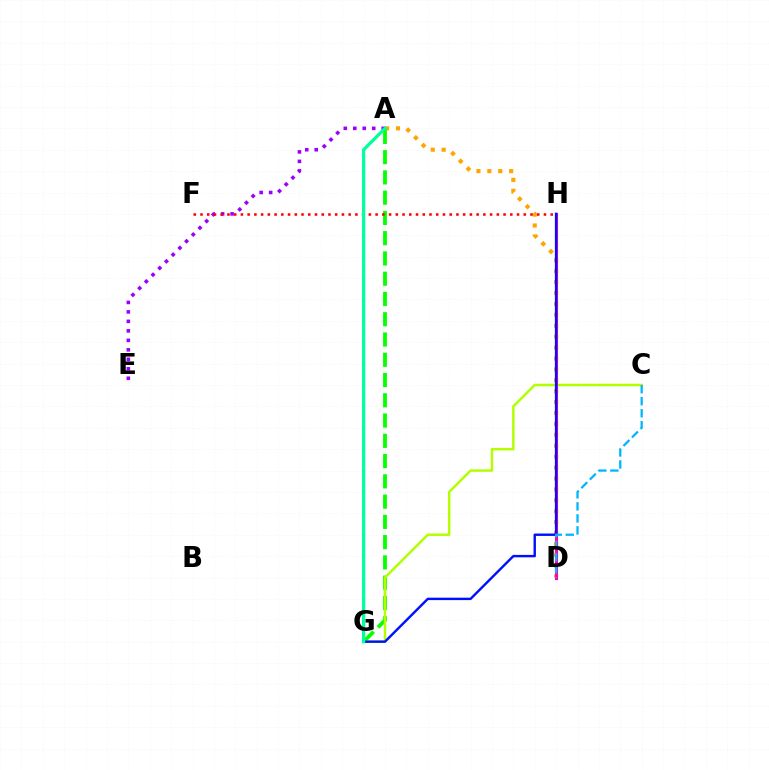{('A', 'D'): [{'color': '#ffa500', 'line_style': 'dotted', 'thickness': 2.96}], ('A', 'G'): [{'color': '#08ff00', 'line_style': 'dashed', 'thickness': 2.75}, {'color': '#00ff9d', 'line_style': 'solid', 'thickness': 2.34}], ('C', 'G'): [{'color': '#b3ff00', 'line_style': 'solid', 'thickness': 1.78}], ('D', 'H'): [{'color': '#ff00bd', 'line_style': 'solid', 'thickness': 2.22}], ('G', 'H'): [{'color': '#0010ff', 'line_style': 'solid', 'thickness': 1.74}], ('A', 'E'): [{'color': '#9b00ff', 'line_style': 'dotted', 'thickness': 2.58}], ('F', 'H'): [{'color': '#ff0000', 'line_style': 'dotted', 'thickness': 1.83}], ('C', 'D'): [{'color': '#00b5ff', 'line_style': 'dashed', 'thickness': 1.63}]}